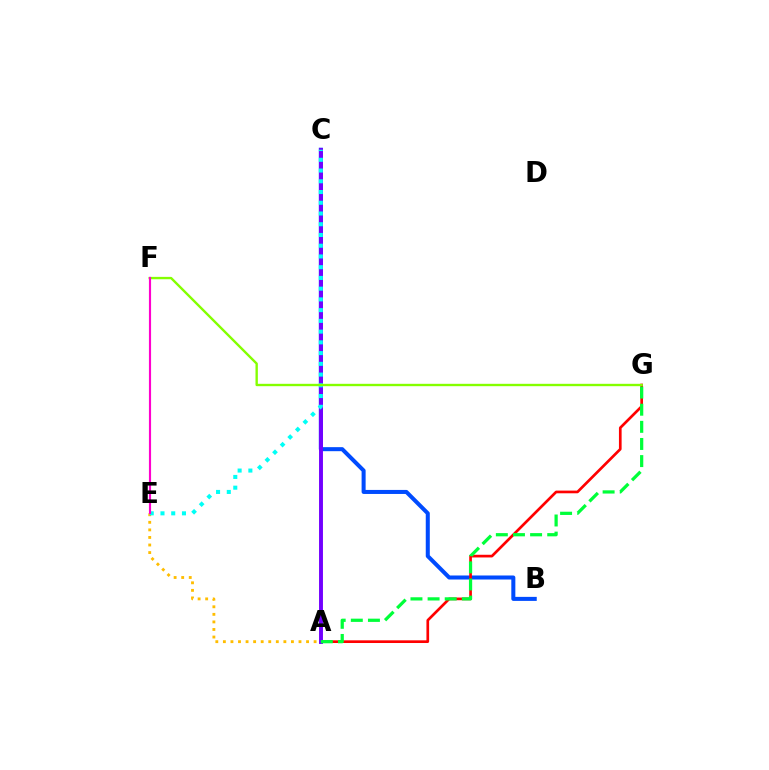{('B', 'C'): [{'color': '#004bff', 'line_style': 'solid', 'thickness': 2.9}], ('A', 'G'): [{'color': '#ff0000', 'line_style': 'solid', 'thickness': 1.93}, {'color': '#00ff39', 'line_style': 'dashed', 'thickness': 2.33}], ('A', 'C'): [{'color': '#7200ff', 'line_style': 'solid', 'thickness': 2.82}], ('A', 'E'): [{'color': '#ffbd00', 'line_style': 'dotted', 'thickness': 2.05}], ('C', 'E'): [{'color': '#00fff6', 'line_style': 'dotted', 'thickness': 2.92}], ('F', 'G'): [{'color': '#84ff00', 'line_style': 'solid', 'thickness': 1.71}], ('E', 'F'): [{'color': '#ff00cf', 'line_style': 'solid', 'thickness': 1.55}]}